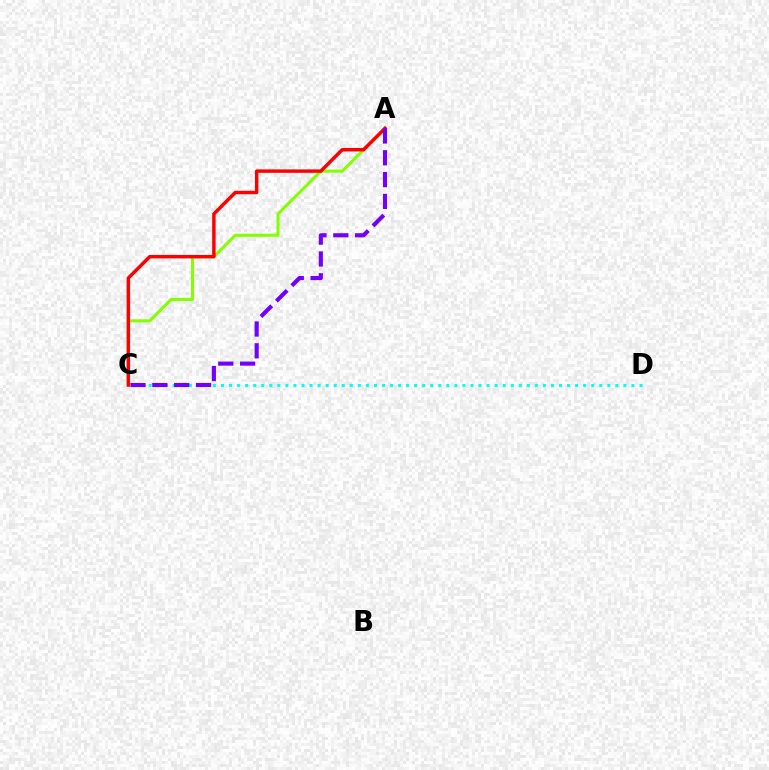{('C', 'D'): [{'color': '#00fff6', 'line_style': 'dotted', 'thickness': 2.19}], ('A', 'C'): [{'color': '#84ff00', 'line_style': 'solid', 'thickness': 2.19}, {'color': '#ff0000', 'line_style': 'solid', 'thickness': 2.48}, {'color': '#7200ff', 'line_style': 'dashed', 'thickness': 2.97}]}